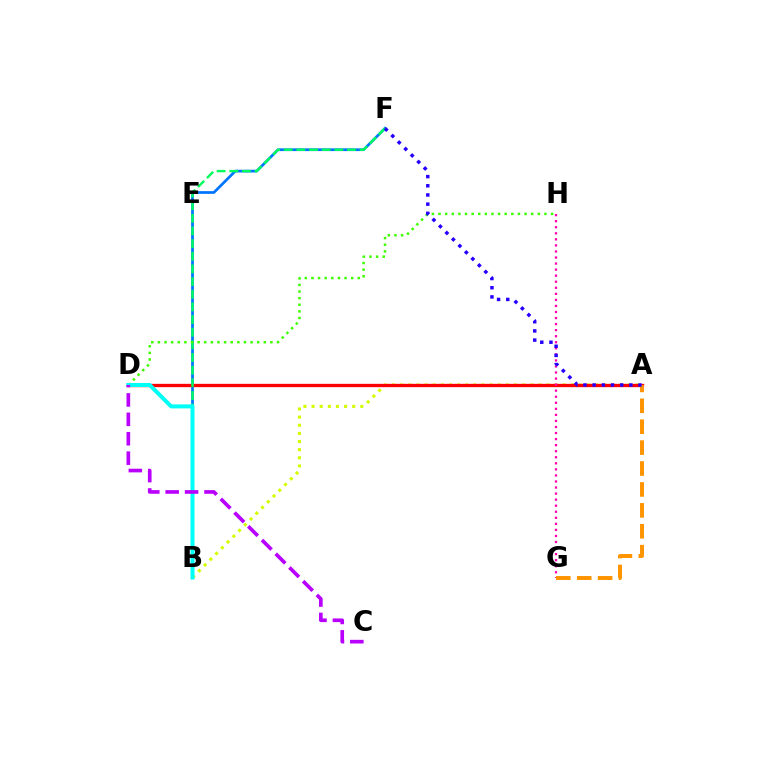{('A', 'B'): [{'color': '#d1ff00', 'line_style': 'dotted', 'thickness': 2.21}], ('B', 'F'): [{'color': '#0074ff', 'line_style': 'solid', 'thickness': 1.96}, {'color': '#00ff5c', 'line_style': 'dashed', 'thickness': 1.72}], ('A', 'D'): [{'color': '#ff0000', 'line_style': 'solid', 'thickness': 2.4}], ('G', 'H'): [{'color': '#ff00ac', 'line_style': 'dotted', 'thickness': 1.64}], ('D', 'H'): [{'color': '#3dff00', 'line_style': 'dotted', 'thickness': 1.8}], ('A', 'G'): [{'color': '#ff9400', 'line_style': 'dashed', 'thickness': 2.84}], ('A', 'F'): [{'color': '#2500ff', 'line_style': 'dotted', 'thickness': 2.49}], ('B', 'D'): [{'color': '#00fff6', 'line_style': 'solid', 'thickness': 2.89}], ('C', 'D'): [{'color': '#b900ff', 'line_style': 'dashed', 'thickness': 2.64}]}